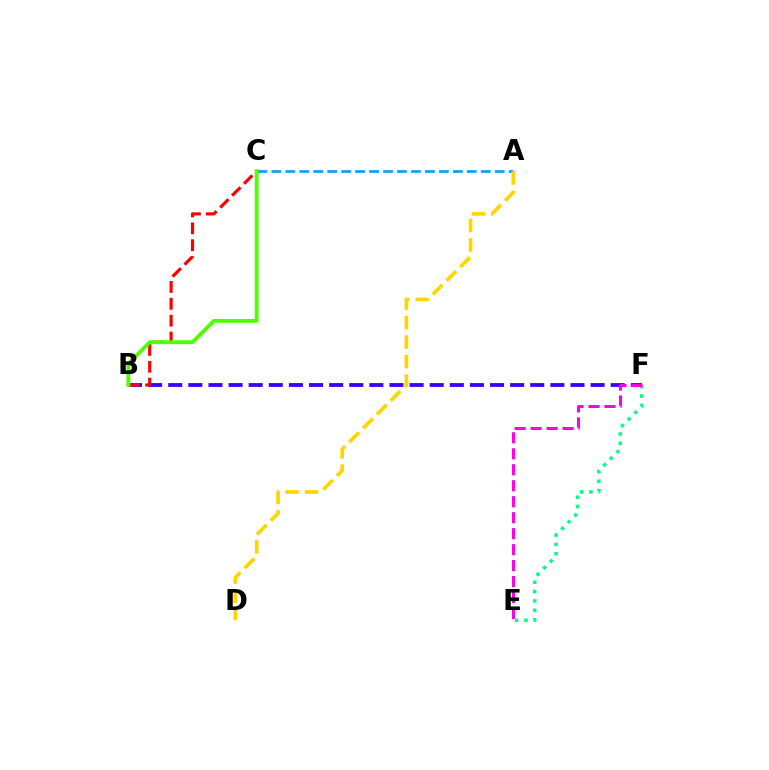{('A', 'C'): [{'color': '#009eff', 'line_style': 'dashed', 'thickness': 1.9}], ('E', 'F'): [{'color': '#00ff86', 'line_style': 'dotted', 'thickness': 2.54}, {'color': '#ff00ed', 'line_style': 'dashed', 'thickness': 2.17}], ('B', 'F'): [{'color': '#3700ff', 'line_style': 'dashed', 'thickness': 2.73}], ('A', 'D'): [{'color': '#ffd500', 'line_style': 'dashed', 'thickness': 2.64}], ('B', 'C'): [{'color': '#ff0000', 'line_style': 'dashed', 'thickness': 2.29}, {'color': '#4fff00', 'line_style': 'solid', 'thickness': 2.77}]}